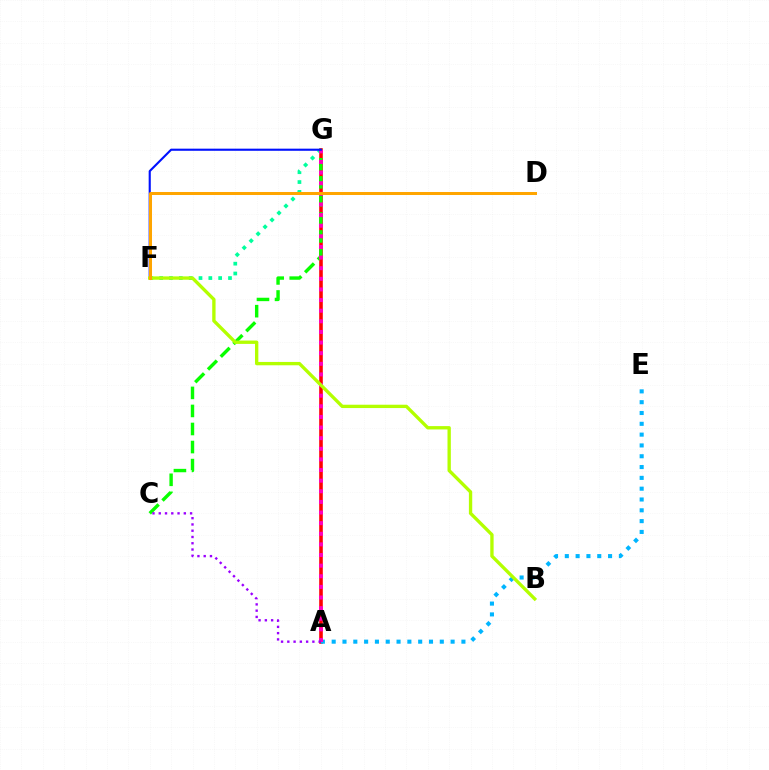{('A', 'G'): [{'color': '#ff0000', 'line_style': 'solid', 'thickness': 2.59}, {'color': '#ff00bd', 'line_style': 'dotted', 'thickness': 2.89}], ('F', 'G'): [{'color': '#00ff9d', 'line_style': 'dotted', 'thickness': 2.67}, {'color': '#0010ff', 'line_style': 'solid', 'thickness': 1.52}], ('C', 'G'): [{'color': '#08ff00', 'line_style': 'dashed', 'thickness': 2.45}], ('A', 'E'): [{'color': '#00b5ff', 'line_style': 'dotted', 'thickness': 2.94}], ('B', 'F'): [{'color': '#b3ff00', 'line_style': 'solid', 'thickness': 2.41}], ('A', 'C'): [{'color': '#9b00ff', 'line_style': 'dotted', 'thickness': 1.7}], ('D', 'F'): [{'color': '#ffa500', 'line_style': 'solid', 'thickness': 2.17}]}